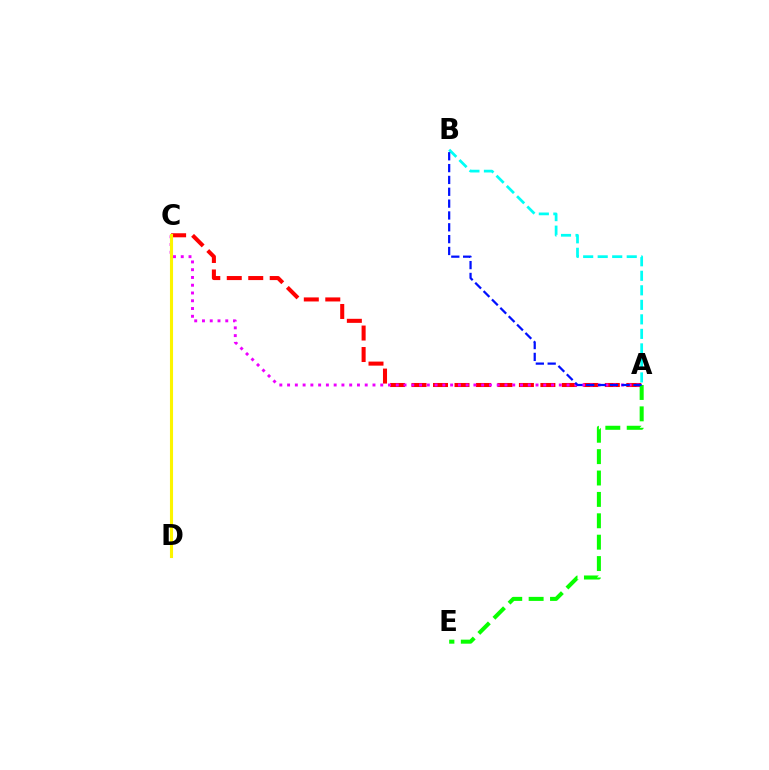{('A', 'C'): [{'color': '#ff0000', 'line_style': 'dashed', 'thickness': 2.92}, {'color': '#ee00ff', 'line_style': 'dotted', 'thickness': 2.11}], ('C', 'D'): [{'color': '#fcf500', 'line_style': 'solid', 'thickness': 2.22}], ('A', 'E'): [{'color': '#08ff00', 'line_style': 'dashed', 'thickness': 2.91}], ('A', 'B'): [{'color': '#00fff6', 'line_style': 'dashed', 'thickness': 1.97}, {'color': '#0010ff', 'line_style': 'dashed', 'thickness': 1.61}]}